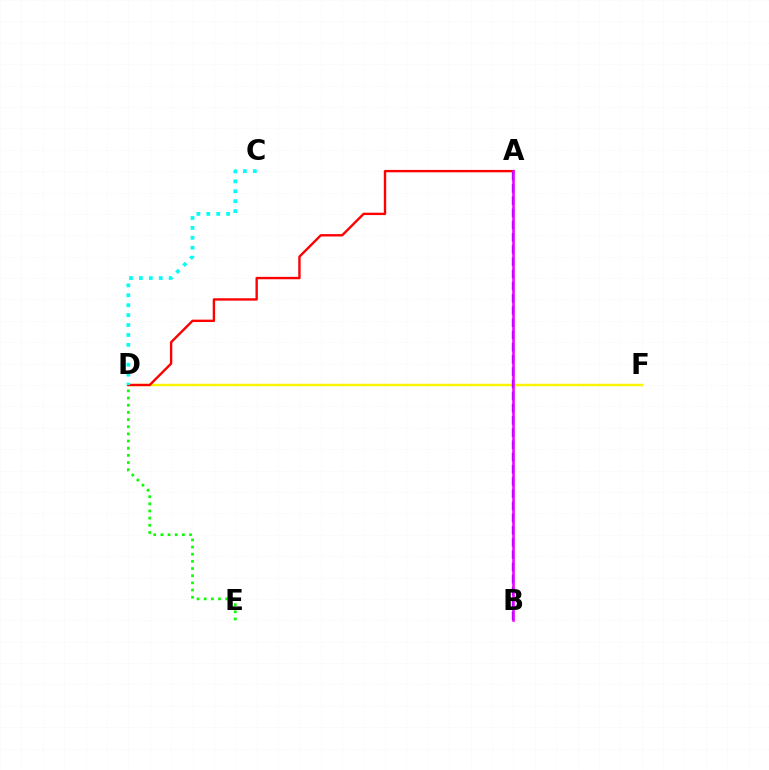{('D', 'E'): [{'color': '#08ff00', 'line_style': 'dotted', 'thickness': 1.95}], ('D', 'F'): [{'color': '#fcf500', 'line_style': 'solid', 'thickness': 1.76}], ('A', 'D'): [{'color': '#ff0000', 'line_style': 'solid', 'thickness': 1.71}], ('A', 'B'): [{'color': '#0010ff', 'line_style': 'dashed', 'thickness': 1.66}, {'color': '#ee00ff', 'line_style': 'solid', 'thickness': 1.86}], ('C', 'D'): [{'color': '#00fff6', 'line_style': 'dotted', 'thickness': 2.7}]}